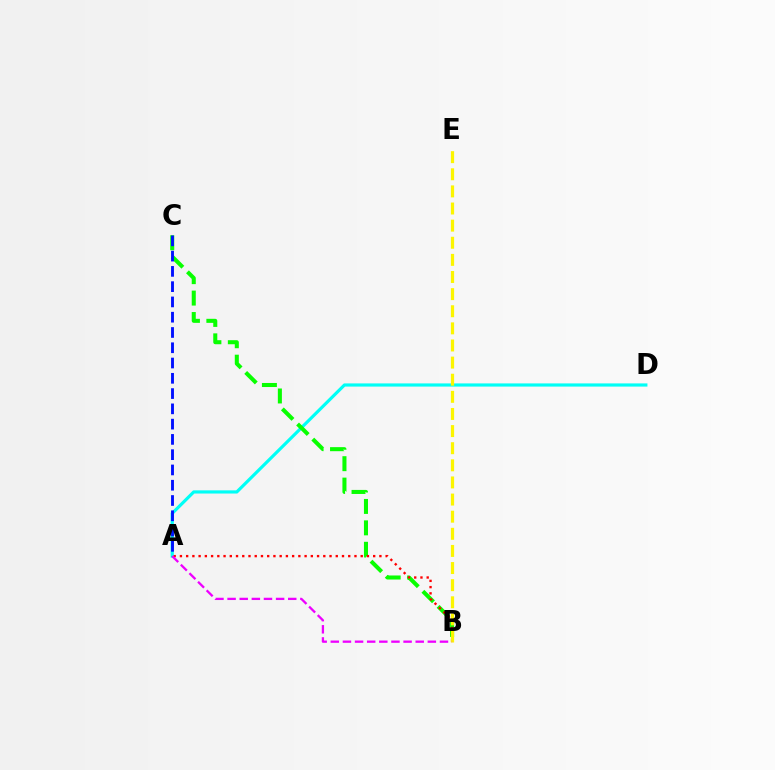{('A', 'D'): [{'color': '#00fff6', 'line_style': 'solid', 'thickness': 2.29}], ('B', 'C'): [{'color': '#08ff00', 'line_style': 'dashed', 'thickness': 2.91}], ('A', 'C'): [{'color': '#0010ff', 'line_style': 'dashed', 'thickness': 2.08}], ('A', 'B'): [{'color': '#ff0000', 'line_style': 'dotted', 'thickness': 1.69}, {'color': '#ee00ff', 'line_style': 'dashed', 'thickness': 1.65}], ('B', 'E'): [{'color': '#fcf500', 'line_style': 'dashed', 'thickness': 2.33}]}